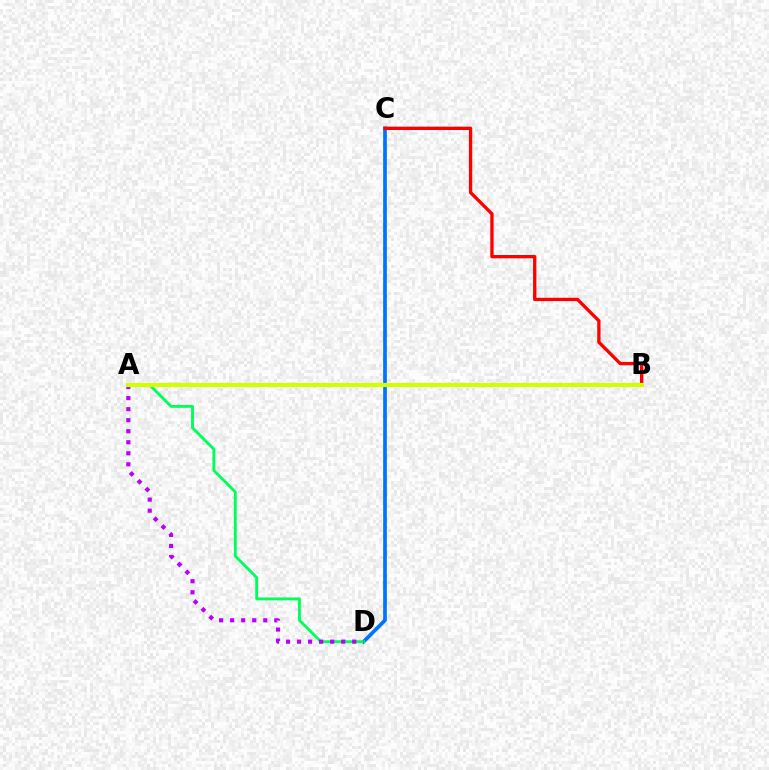{('C', 'D'): [{'color': '#0074ff', 'line_style': 'solid', 'thickness': 2.66}], ('A', 'D'): [{'color': '#00ff5c', 'line_style': 'solid', 'thickness': 2.07}, {'color': '#b900ff', 'line_style': 'dotted', 'thickness': 3.0}], ('B', 'C'): [{'color': '#ff0000', 'line_style': 'solid', 'thickness': 2.4}], ('A', 'B'): [{'color': '#d1ff00', 'line_style': 'solid', 'thickness': 2.99}]}